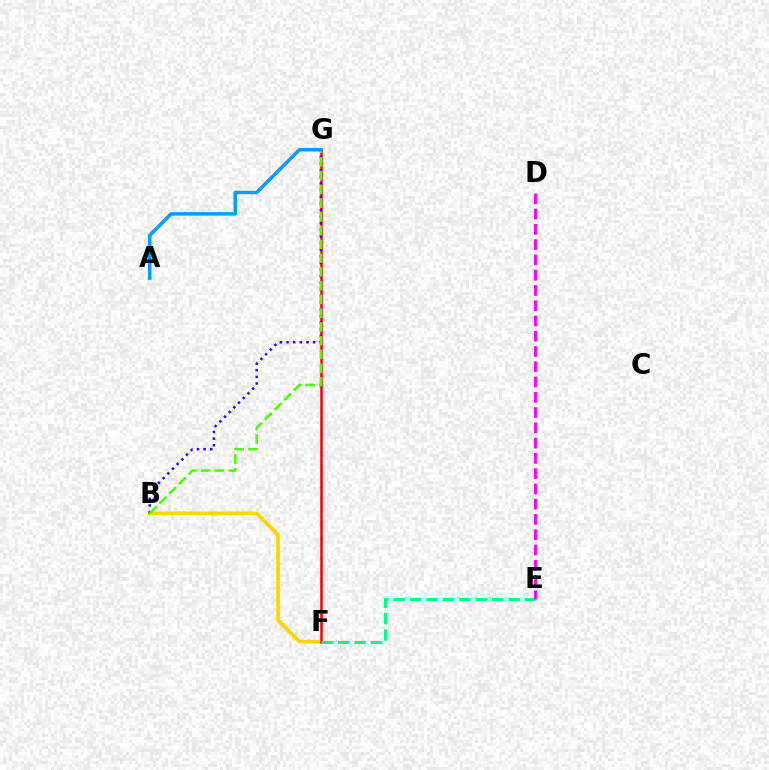{('B', 'F'): [{'color': '#ffd500', 'line_style': 'solid', 'thickness': 2.66}], ('F', 'G'): [{'color': '#ff0000', 'line_style': 'solid', 'thickness': 1.82}], ('B', 'G'): [{'color': '#3700ff', 'line_style': 'dotted', 'thickness': 1.8}, {'color': '#4fff00', 'line_style': 'dashed', 'thickness': 1.87}], ('E', 'F'): [{'color': '#00ff86', 'line_style': 'dashed', 'thickness': 2.23}], ('D', 'E'): [{'color': '#ff00ed', 'line_style': 'dashed', 'thickness': 2.07}], ('A', 'G'): [{'color': '#009eff', 'line_style': 'solid', 'thickness': 2.49}]}